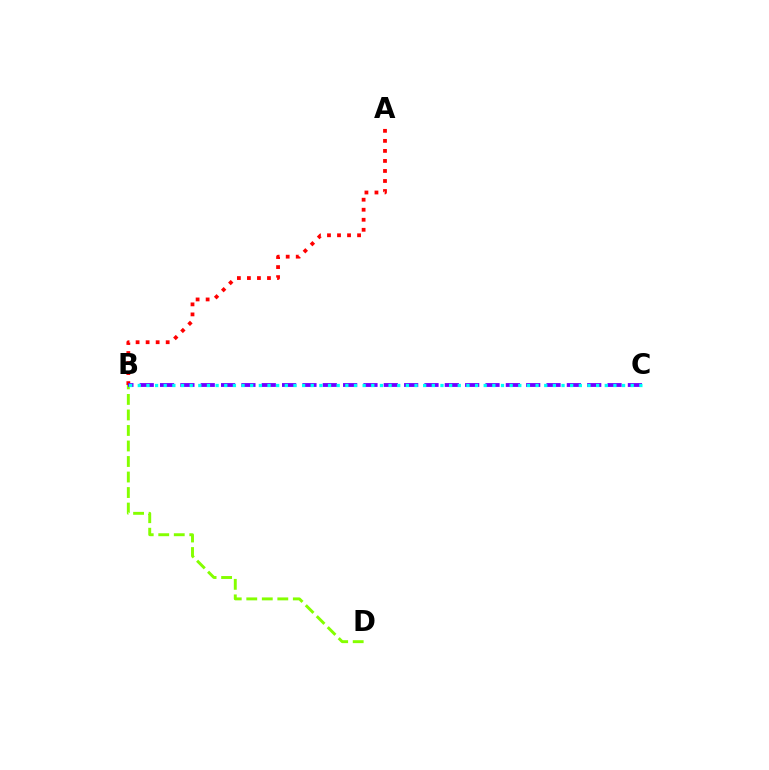{('A', 'B'): [{'color': '#ff0000', 'line_style': 'dotted', 'thickness': 2.72}], ('B', 'D'): [{'color': '#84ff00', 'line_style': 'dashed', 'thickness': 2.11}], ('B', 'C'): [{'color': '#7200ff', 'line_style': 'dashed', 'thickness': 2.76}, {'color': '#00fff6', 'line_style': 'dotted', 'thickness': 2.35}]}